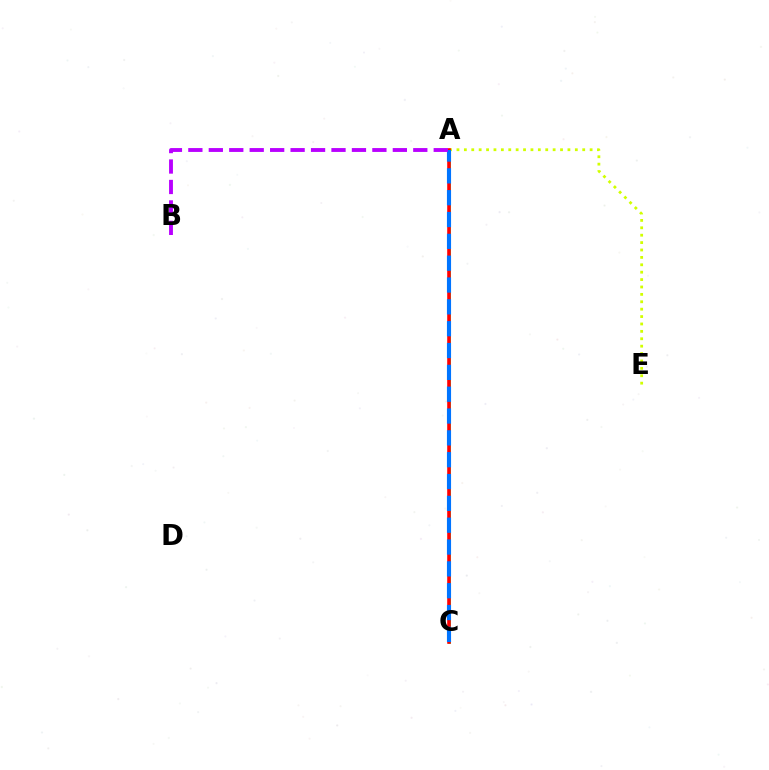{('A', 'E'): [{'color': '#d1ff00', 'line_style': 'dotted', 'thickness': 2.01}], ('A', 'C'): [{'color': '#00ff5c', 'line_style': 'solid', 'thickness': 1.9}, {'color': '#ff0000', 'line_style': 'solid', 'thickness': 2.58}, {'color': '#0074ff', 'line_style': 'dashed', 'thickness': 2.97}], ('A', 'B'): [{'color': '#b900ff', 'line_style': 'dashed', 'thickness': 2.78}]}